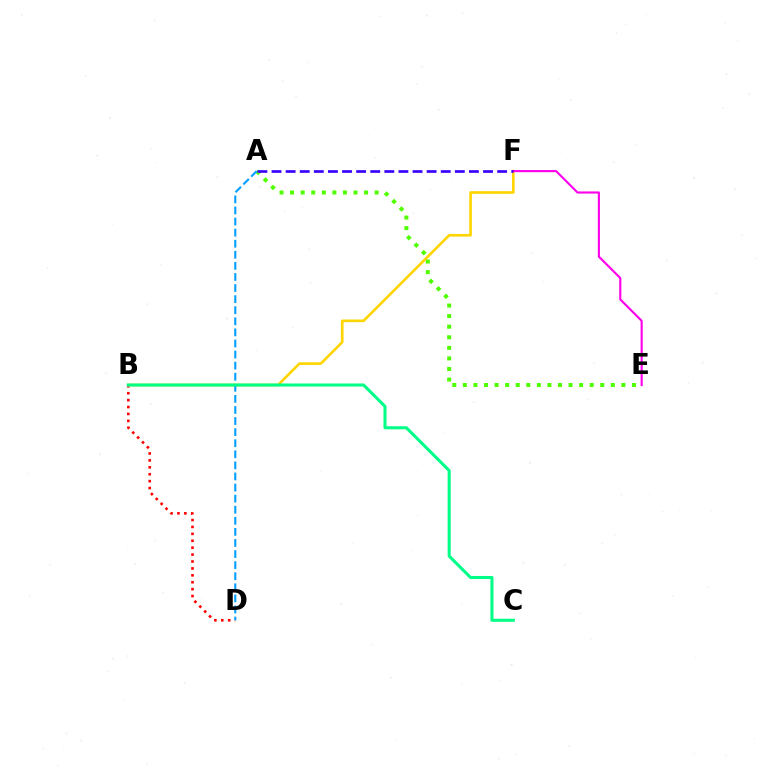{('B', 'D'): [{'color': '#ff0000', 'line_style': 'dotted', 'thickness': 1.88}], ('B', 'F'): [{'color': '#ffd500', 'line_style': 'solid', 'thickness': 1.9}], ('E', 'F'): [{'color': '#ff00ed', 'line_style': 'solid', 'thickness': 1.53}], ('A', 'E'): [{'color': '#4fff00', 'line_style': 'dotted', 'thickness': 2.87}], ('A', 'D'): [{'color': '#009eff', 'line_style': 'dashed', 'thickness': 1.51}], ('A', 'F'): [{'color': '#3700ff', 'line_style': 'dashed', 'thickness': 1.92}], ('B', 'C'): [{'color': '#00ff86', 'line_style': 'solid', 'thickness': 2.21}]}